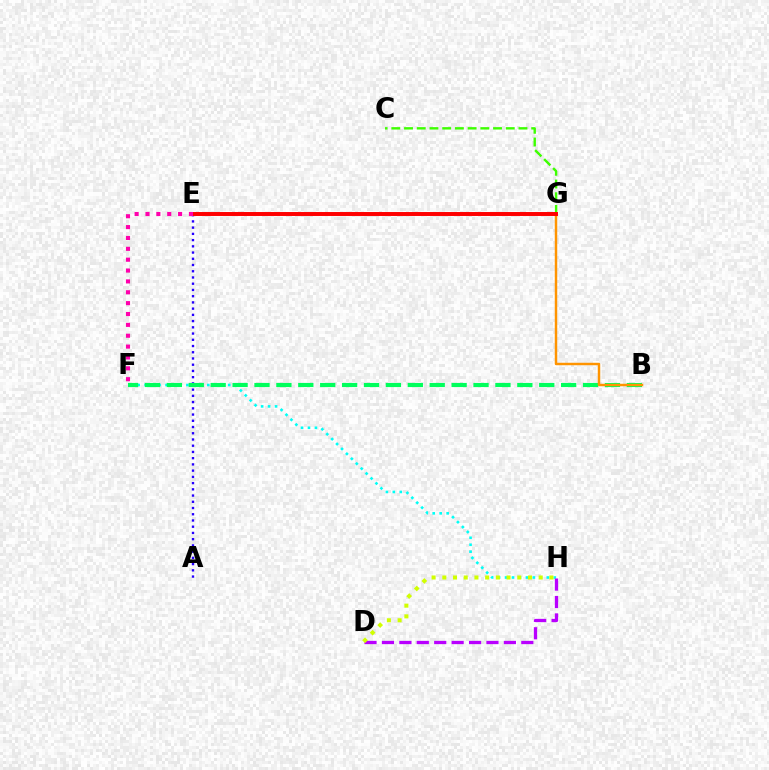{('A', 'E'): [{'color': '#2500ff', 'line_style': 'dotted', 'thickness': 1.69}], ('F', 'H'): [{'color': '#00fff6', 'line_style': 'dotted', 'thickness': 1.89}], ('D', 'H'): [{'color': '#b900ff', 'line_style': 'dashed', 'thickness': 2.37}, {'color': '#d1ff00', 'line_style': 'dotted', 'thickness': 2.91}], ('C', 'G'): [{'color': '#3dff00', 'line_style': 'dashed', 'thickness': 1.73}], ('B', 'F'): [{'color': '#00ff5c', 'line_style': 'dashed', 'thickness': 2.98}], ('B', 'G'): [{'color': '#ff9400', 'line_style': 'solid', 'thickness': 1.77}], ('E', 'G'): [{'color': '#0074ff', 'line_style': 'dotted', 'thickness': 1.58}, {'color': '#ff0000', 'line_style': 'solid', 'thickness': 2.85}], ('E', 'F'): [{'color': '#ff00ac', 'line_style': 'dotted', 'thickness': 2.95}]}